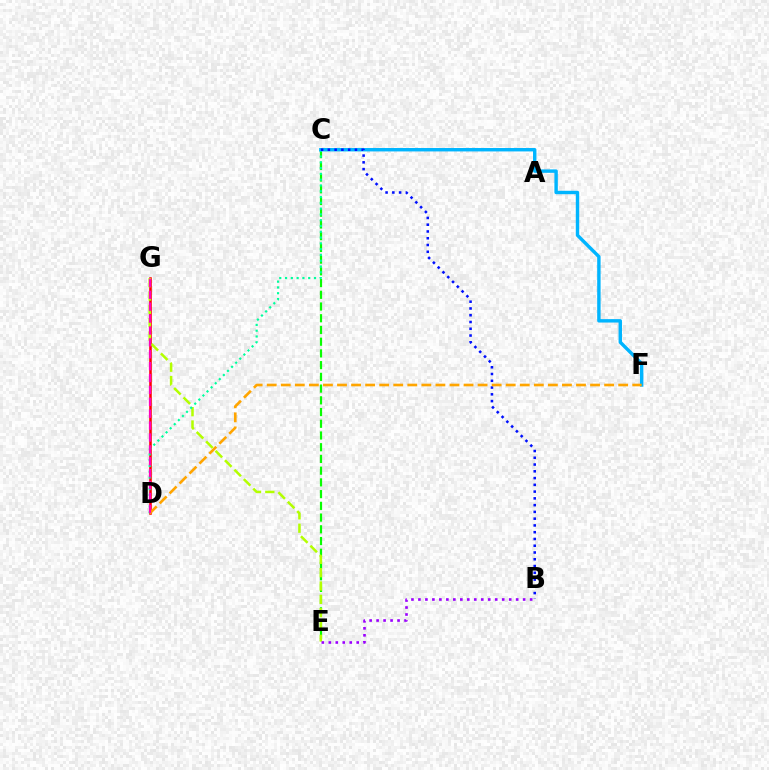{('C', 'E'): [{'color': '#08ff00', 'line_style': 'dashed', 'thickness': 1.59}], ('D', 'G'): [{'color': '#ff0000', 'line_style': 'solid', 'thickness': 1.84}, {'color': '#ff00bd', 'line_style': 'dashed', 'thickness': 1.62}], ('E', 'G'): [{'color': '#b3ff00', 'line_style': 'dashed', 'thickness': 1.81}], ('C', 'D'): [{'color': '#00ff9d', 'line_style': 'dotted', 'thickness': 1.57}], ('C', 'F'): [{'color': '#00b5ff', 'line_style': 'solid', 'thickness': 2.46}], ('B', 'C'): [{'color': '#0010ff', 'line_style': 'dotted', 'thickness': 1.84}], ('B', 'E'): [{'color': '#9b00ff', 'line_style': 'dotted', 'thickness': 1.9}], ('D', 'F'): [{'color': '#ffa500', 'line_style': 'dashed', 'thickness': 1.91}]}